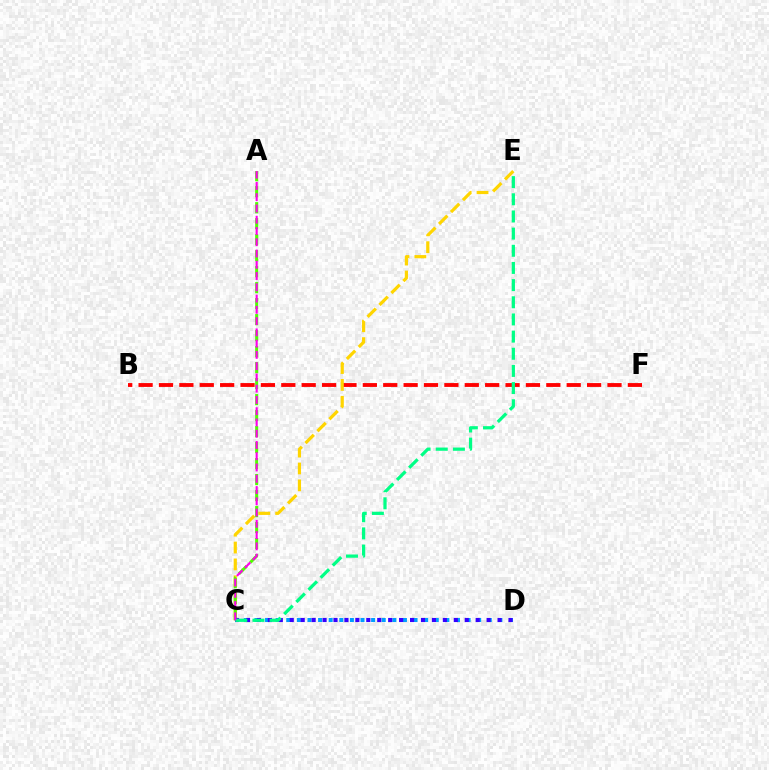{('C', 'D'): [{'color': '#009eff', 'line_style': 'dotted', 'thickness': 2.88}, {'color': '#3700ff', 'line_style': 'dotted', 'thickness': 2.97}], ('B', 'F'): [{'color': '#ff0000', 'line_style': 'dashed', 'thickness': 2.77}], ('C', 'E'): [{'color': '#ffd500', 'line_style': 'dashed', 'thickness': 2.29}, {'color': '#00ff86', 'line_style': 'dashed', 'thickness': 2.33}], ('A', 'C'): [{'color': '#4fff00', 'line_style': 'dashed', 'thickness': 2.17}, {'color': '#ff00ed', 'line_style': 'dashed', 'thickness': 1.53}]}